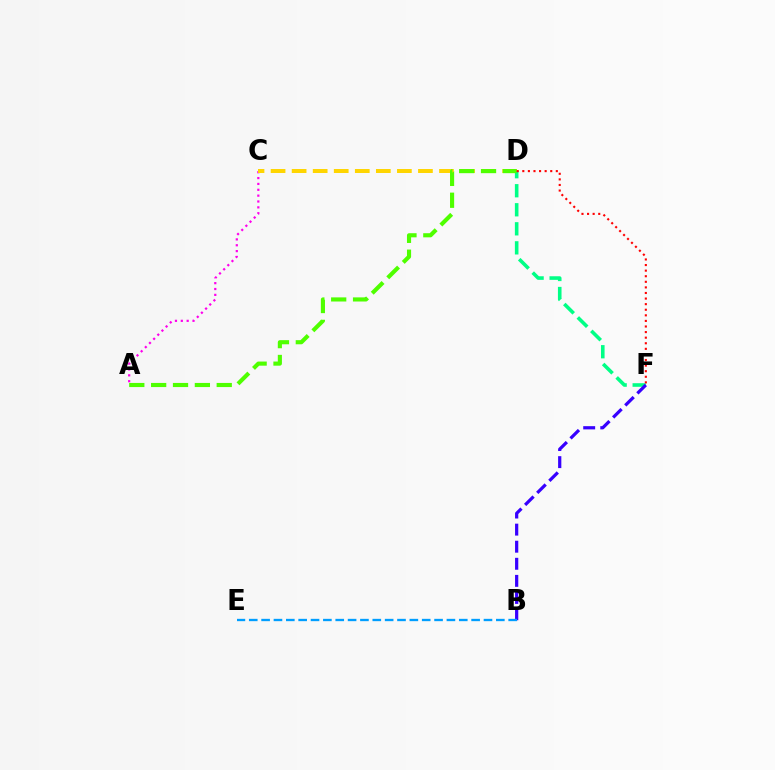{('A', 'C'): [{'color': '#ff00ed', 'line_style': 'dotted', 'thickness': 1.59}], ('C', 'D'): [{'color': '#ffd500', 'line_style': 'dashed', 'thickness': 2.86}], ('D', 'F'): [{'color': '#00ff86', 'line_style': 'dashed', 'thickness': 2.59}, {'color': '#ff0000', 'line_style': 'dotted', 'thickness': 1.52}], ('B', 'F'): [{'color': '#3700ff', 'line_style': 'dashed', 'thickness': 2.32}], ('A', 'D'): [{'color': '#4fff00', 'line_style': 'dashed', 'thickness': 2.97}], ('B', 'E'): [{'color': '#009eff', 'line_style': 'dashed', 'thickness': 1.68}]}